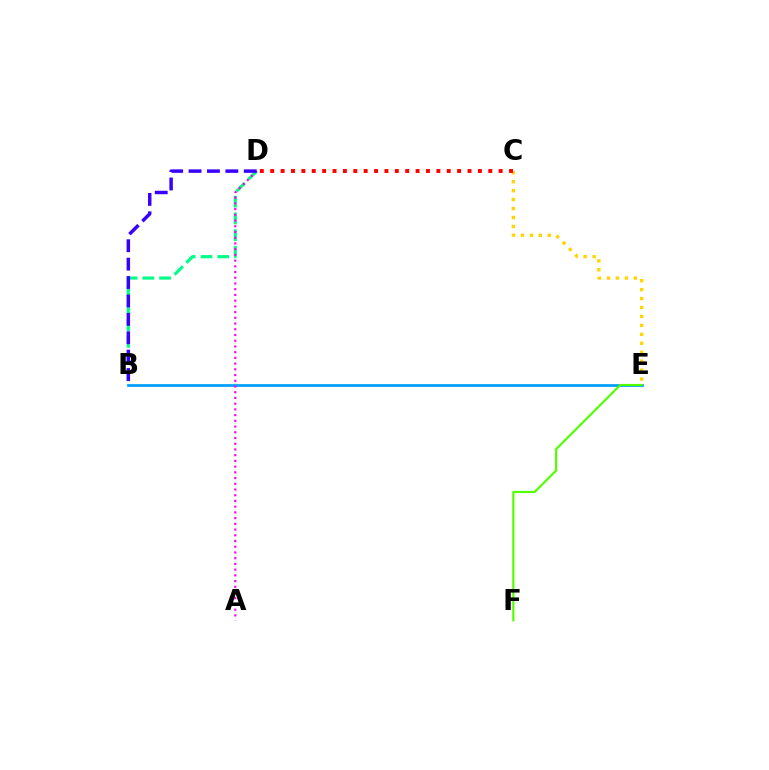{('B', 'D'): [{'color': '#00ff86', 'line_style': 'dashed', 'thickness': 2.28}, {'color': '#3700ff', 'line_style': 'dashed', 'thickness': 2.5}], ('B', 'E'): [{'color': '#009eff', 'line_style': 'solid', 'thickness': 1.96}], ('C', 'E'): [{'color': '#ffd500', 'line_style': 'dotted', 'thickness': 2.43}], ('E', 'F'): [{'color': '#4fff00', 'line_style': 'solid', 'thickness': 1.55}], ('C', 'D'): [{'color': '#ff0000', 'line_style': 'dotted', 'thickness': 2.82}], ('A', 'D'): [{'color': '#ff00ed', 'line_style': 'dotted', 'thickness': 1.55}]}